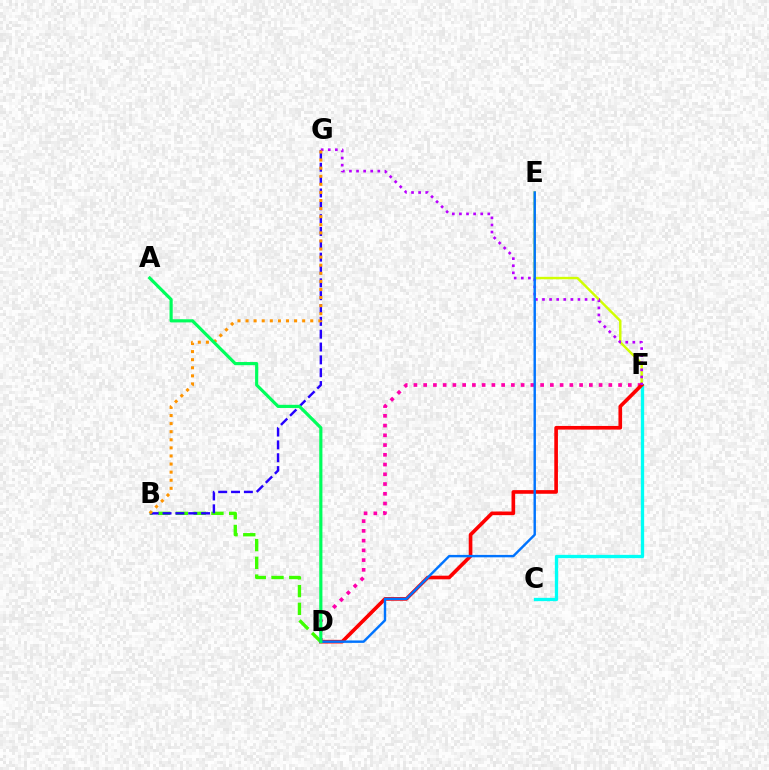{('E', 'F'): [{'color': '#d1ff00', 'line_style': 'solid', 'thickness': 1.76}], ('D', 'F'): [{'color': '#ff00ac', 'line_style': 'dotted', 'thickness': 2.65}, {'color': '#ff0000', 'line_style': 'solid', 'thickness': 2.62}], ('C', 'F'): [{'color': '#00fff6', 'line_style': 'solid', 'thickness': 2.38}], ('B', 'D'): [{'color': '#3dff00', 'line_style': 'dashed', 'thickness': 2.41}], ('B', 'G'): [{'color': '#2500ff', 'line_style': 'dashed', 'thickness': 1.74}, {'color': '#ff9400', 'line_style': 'dotted', 'thickness': 2.2}], ('F', 'G'): [{'color': '#b900ff', 'line_style': 'dotted', 'thickness': 1.93}], ('D', 'E'): [{'color': '#0074ff', 'line_style': 'solid', 'thickness': 1.74}], ('A', 'D'): [{'color': '#00ff5c', 'line_style': 'solid', 'thickness': 2.28}]}